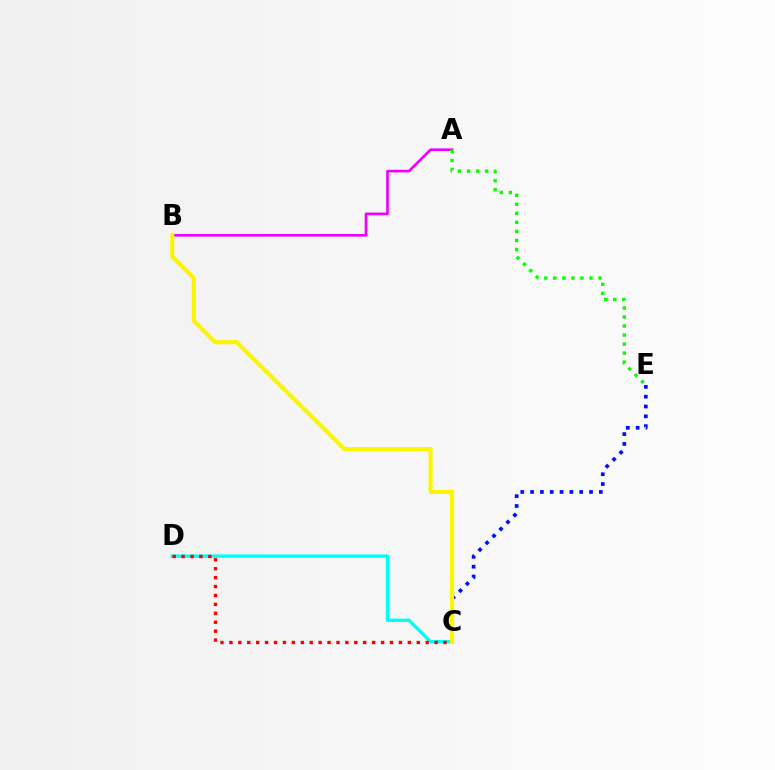{('C', 'D'): [{'color': '#00fff6', 'line_style': 'solid', 'thickness': 2.45}, {'color': '#ff0000', 'line_style': 'dotted', 'thickness': 2.42}], ('A', 'B'): [{'color': '#ee00ff', 'line_style': 'solid', 'thickness': 1.9}], ('C', 'E'): [{'color': '#0010ff', 'line_style': 'dotted', 'thickness': 2.67}], ('B', 'C'): [{'color': '#fcf500', 'line_style': 'solid', 'thickness': 2.97}], ('A', 'E'): [{'color': '#08ff00', 'line_style': 'dotted', 'thickness': 2.45}]}